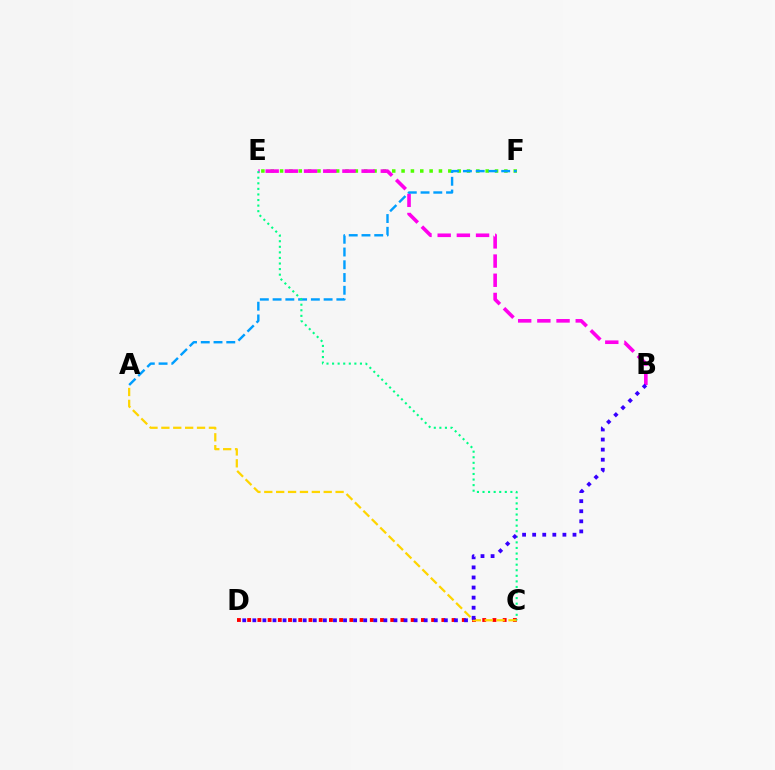{('E', 'F'): [{'color': '#4fff00', 'line_style': 'dotted', 'thickness': 2.54}], ('C', 'D'): [{'color': '#ff0000', 'line_style': 'dotted', 'thickness': 2.78}], ('B', 'E'): [{'color': '#ff00ed', 'line_style': 'dashed', 'thickness': 2.61}], ('A', 'C'): [{'color': '#ffd500', 'line_style': 'dashed', 'thickness': 1.61}], ('A', 'F'): [{'color': '#009eff', 'line_style': 'dashed', 'thickness': 1.73}], ('C', 'E'): [{'color': '#00ff86', 'line_style': 'dotted', 'thickness': 1.51}], ('B', 'D'): [{'color': '#3700ff', 'line_style': 'dotted', 'thickness': 2.74}]}